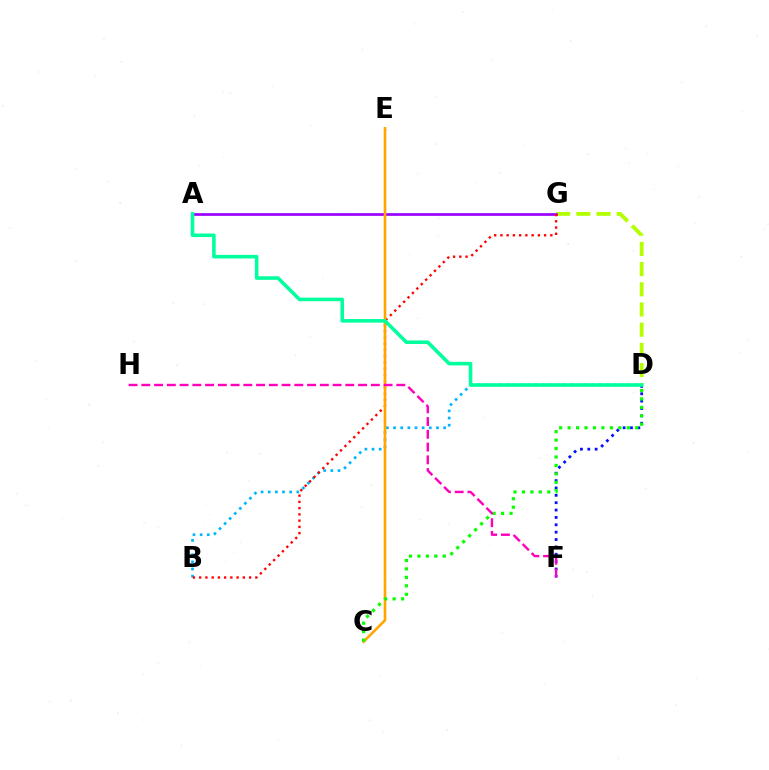{('B', 'D'): [{'color': '#00b5ff', 'line_style': 'dotted', 'thickness': 1.94}], ('D', 'G'): [{'color': '#b3ff00', 'line_style': 'dashed', 'thickness': 2.74}], ('A', 'G'): [{'color': '#9b00ff', 'line_style': 'solid', 'thickness': 1.95}], ('B', 'G'): [{'color': '#ff0000', 'line_style': 'dotted', 'thickness': 1.7}], ('C', 'E'): [{'color': '#ffa500', 'line_style': 'solid', 'thickness': 1.89}], ('D', 'F'): [{'color': '#0010ff', 'line_style': 'dotted', 'thickness': 2.0}], ('C', 'D'): [{'color': '#08ff00', 'line_style': 'dotted', 'thickness': 2.3}], ('F', 'H'): [{'color': '#ff00bd', 'line_style': 'dashed', 'thickness': 1.73}], ('A', 'D'): [{'color': '#00ff9d', 'line_style': 'solid', 'thickness': 2.57}]}